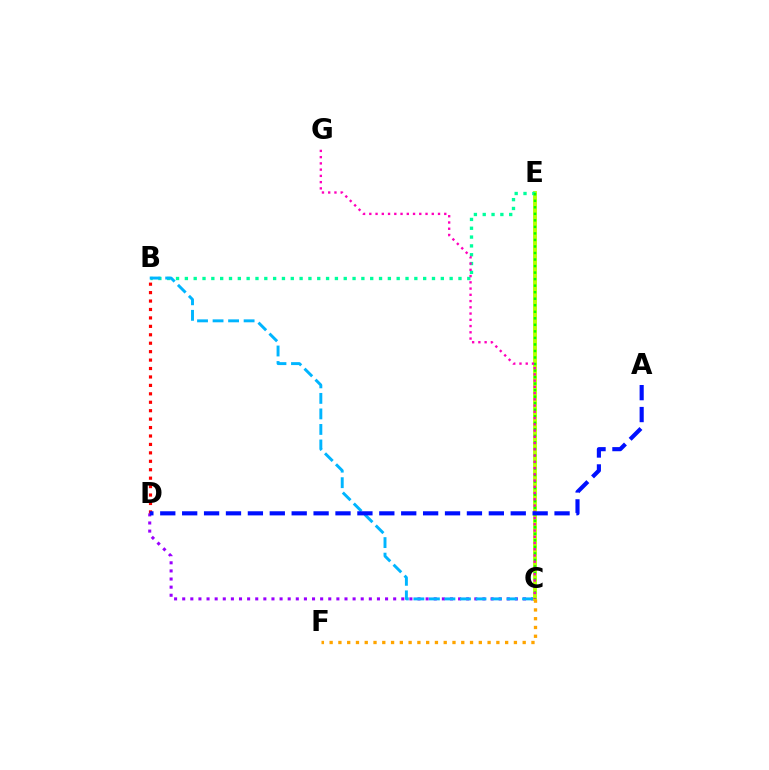{('C', 'D'): [{'color': '#9b00ff', 'line_style': 'dotted', 'thickness': 2.2}], ('C', 'E'): [{'color': '#b3ff00', 'line_style': 'solid', 'thickness': 2.78}, {'color': '#08ff00', 'line_style': 'dotted', 'thickness': 1.77}], ('B', 'E'): [{'color': '#00ff9d', 'line_style': 'dotted', 'thickness': 2.4}], ('C', 'F'): [{'color': '#ffa500', 'line_style': 'dotted', 'thickness': 2.38}], ('C', 'G'): [{'color': '#ff00bd', 'line_style': 'dotted', 'thickness': 1.7}], ('B', 'D'): [{'color': '#ff0000', 'line_style': 'dotted', 'thickness': 2.29}], ('B', 'C'): [{'color': '#00b5ff', 'line_style': 'dashed', 'thickness': 2.11}], ('A', 'D'): [{'color': '#0010ff', 'line_style': 'dashed', 'thickness': 2.98}]}